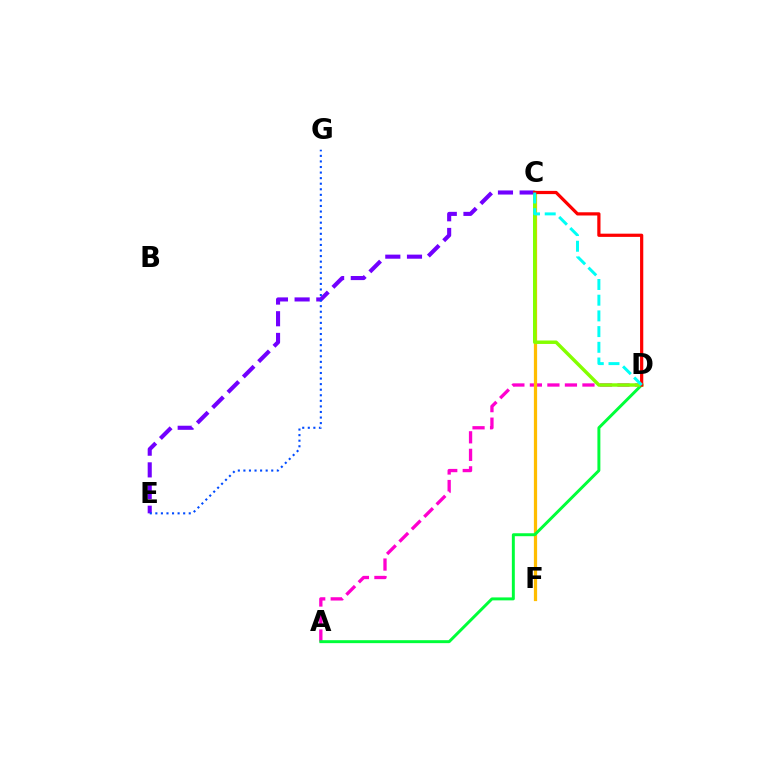{('A', 'D'): [{'color': '#ff00cf', 'line_style': 'dashed', 'thickness': 2.38}, {'color': '#00ff39', 'line_style': 'solid', 'thickness': 2.13}], ('C', 'E'): [{'color': '#7200ff', 'line_style': 'dashed', 'thickness': 2.95}], ('C', 'F'): [{'color': '#ffbd00', 'line_style': 'solid', 'thickness': 2.33}], ('E', 'G'): [{'color': '#004bff', 'line_style': 'dotted', 'thickness': 1.51}], ('C', 'D'): [{'color': '#84ff00', 'line_style': 'solid', 'thickness': 2.49}, {'color': '#ff0000', 'line_style': 'solid', 'thickness': 2.31}, {'color': '#00fff6', 'line_style': 'dashed', 'thickness': 2.13}]}